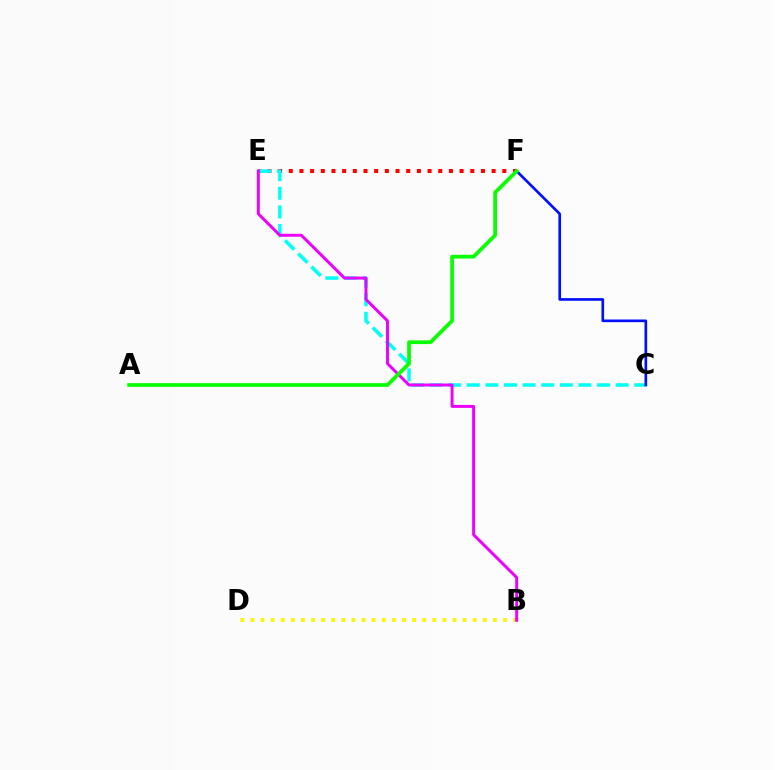{('E', 'F'): [{'color': '#ff0000', 'line_style': 'dotted', 'thickness': 2.9}], ('C', 'E'): [{'color': '#00fff6', 'line_style': 'dashed', 'thickness': 2.53}], ('B', 'D'): [{'color': '#fcf500', 'line_style': 'dotted', 'thickness': 2.75}], ('B', 'E'): [{'color': '#ee00ff', 'line_style': 'solid', 'thickness': 2.13}], ('C', 'F'): [{'color': '#0010ff', 'line_style': 'solid', 'thickness': 1.92}], ('A', 'F'): [{'color': '#08ff00', 'line_style': 'solid', 'thickness': 2.68}]}